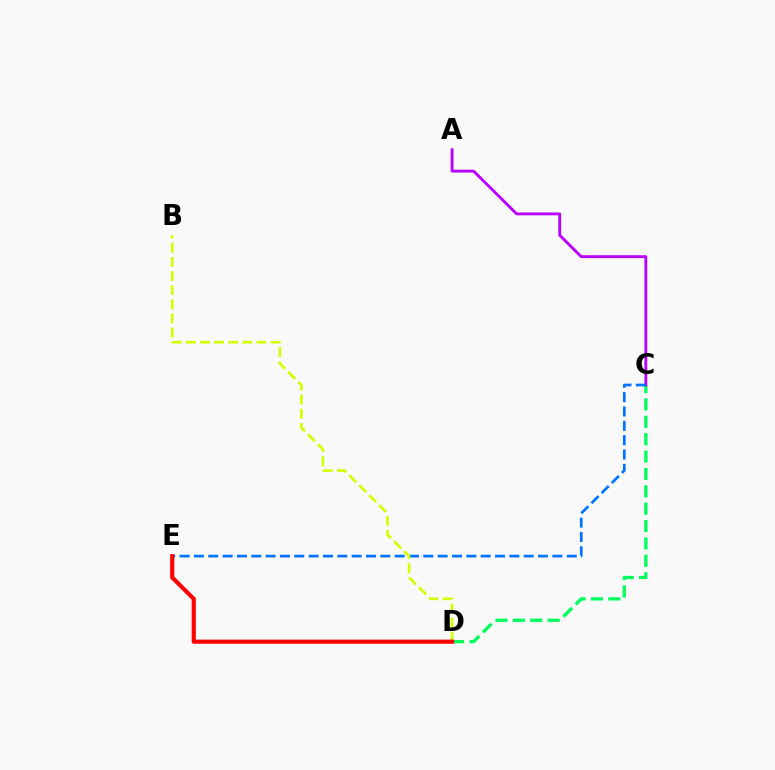{('C', 'D'): [{'color': '#00ff5c', 'line_style': 'dashed', 'thickness': 2.36}], ('A', 'C'): [{'color': '#b900ff', 'line_style': 'solid', 'thickness': 2.06}], ('C', 'E'): [{'color': '#0074ff', 'line_style': 'dashed', 'thickness': 1.95}], ('B', 'D'): [{'color': '#d1ff00', 'line_style': 'dashed', 'thickness': 1.92}], ('D', 'E'): [{'color': '#ff0000', 'line_style': 'solid', 'thickness': 2.98}]}